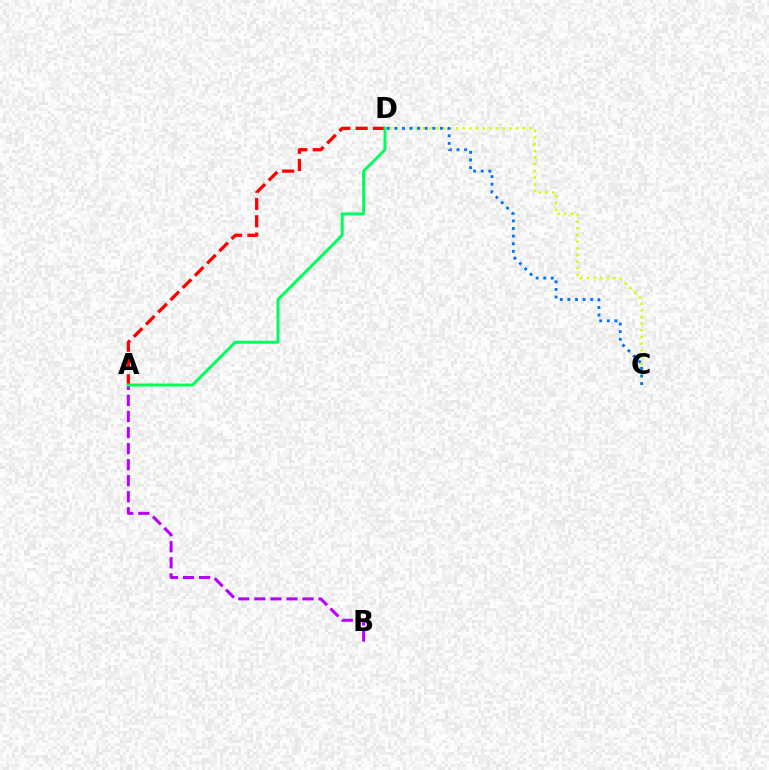{('A', 'D'): [{'color': '#ff0000', 'line_style': 'dashed', 'thickness': 2.35}, {'color': '#00ff5c', 'line_style': 'solid', 'thickness': 2.14}], ('C', 'D'): [{'color': '#d1ff00', 'line_style': 'dotted', 'thickness': 1.81}, {'color': '#0074ff', 'line_style': 'dotted', 'thickness': 2.06}], ('A', 'B'): [{'color': '#b900ff', 'line_style': 'dashed', 'thickness': 2.18}]}